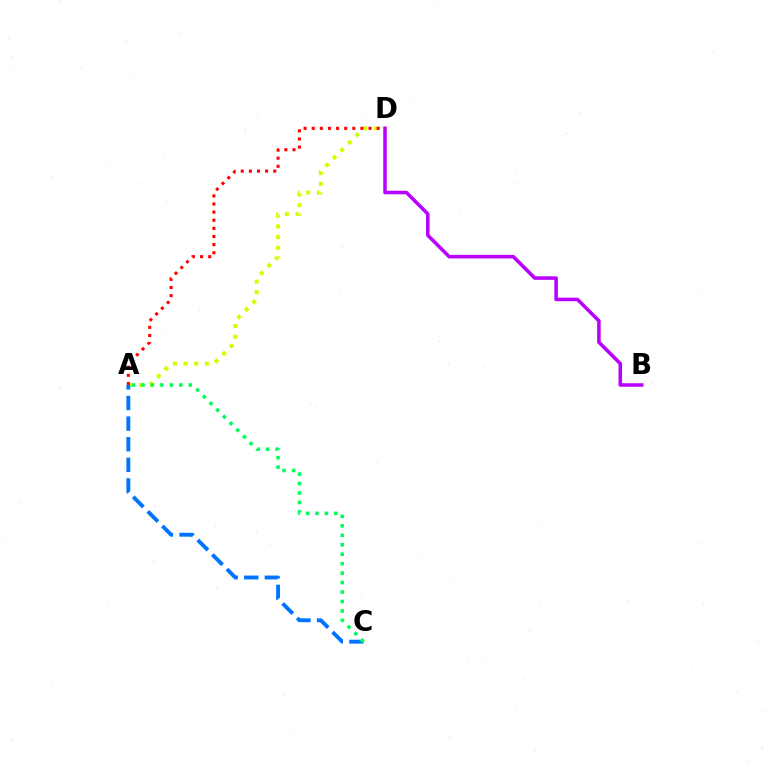{('A', 'D'): [{'color': '#d1ff00', 'line_style': 'dotted', 'thickness': 2.9}, {'color': '#ff0000', 'line_style': 'dotted', 'thickness': 2.21}], ('A', 'C'): [{'color': '#0074ff', 'line_style': 'dashed', 'thickness': 2.8}, {'color': '#00ff5c', 'line_style': 'dotted', 'thickness': 2.57}], ('B', 'D'): [{'color': '#b900ff', 'line_style': 'solid', 'thickness': 2.55}]}